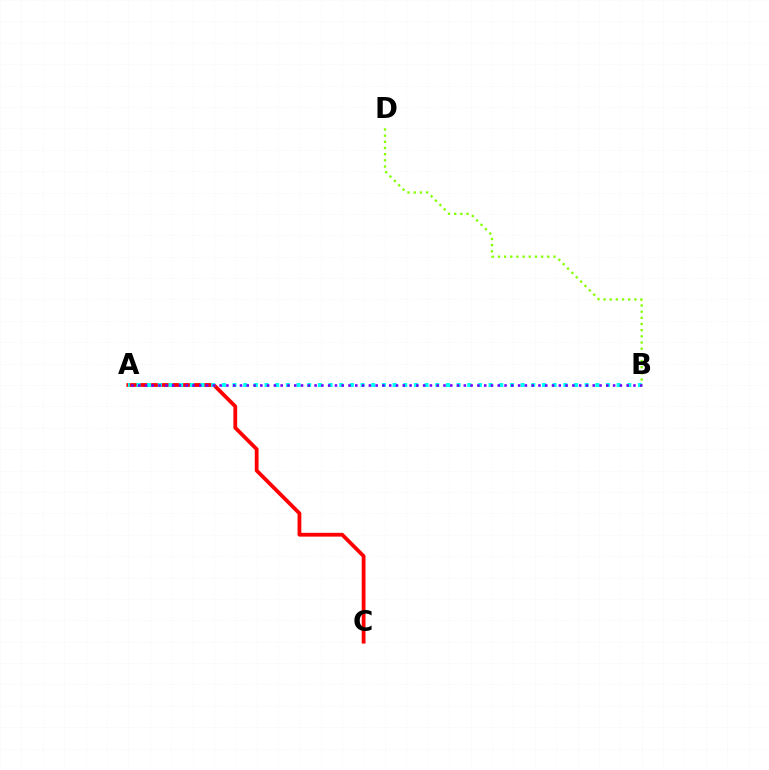{('A', 'C'): [{'color': '#ff0000', 'line_style': 'solid', 'thickness': 2.72}], ('B', 'D'): [{'color': '#84ff00', 'line_style': 'dotted', 'thickness': 1.68}], ('A', 'B'): [{'color': '#00fff6', 'line_style': 'dotted', 'thickness': 2.9}, {'color': '#7200ff', 'line_style': 'dotted', 'thickness': 1.84}]}